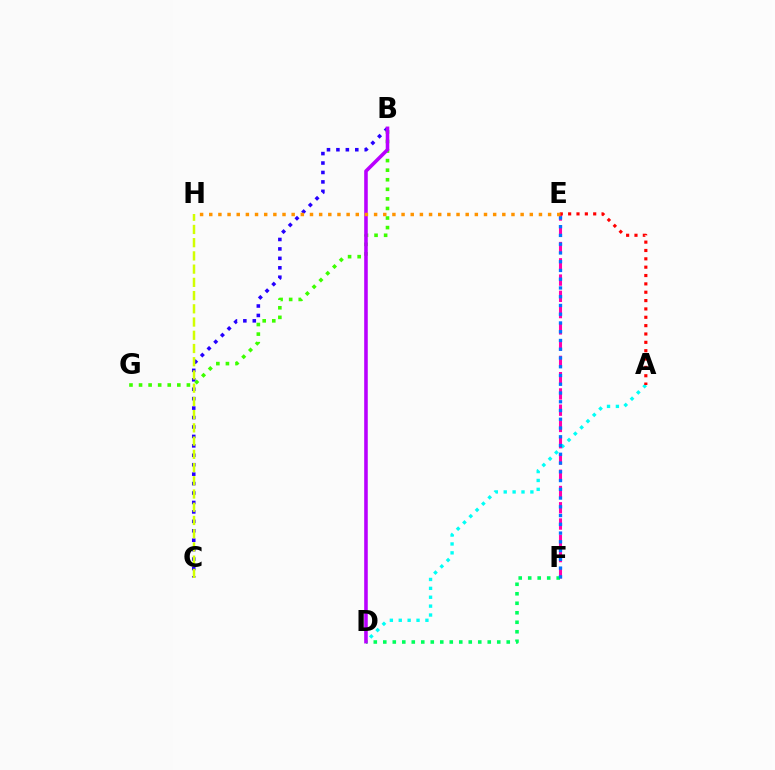{('B', 'C'): [{'color': '#2500ff', 'line_style': 'dotted', 'thickness': 2.56}], ('B', 'G'): [{'color': '#3dff00', 'line_style': 'dotted', 'thickness': 2.6}], ('A', 'D'): [{'color': '#00fff6', 'line_style': 'dotted', 'thickness': 2.42}], ('E', 'F'): [{'color': '#ff00ac', 'line_style': 'dashed', 'thickness': 2.21}, {'color': '#0074ff', 'line_style': 'dotted', 'thickness': 2.38}], ('D', 'F'): [{'color': '#00ff5c', 'line_style': 'dotted', 'thickness': 2.58}], ('C', 'H'): [{'color': '#d1ff00', 'line_style': 'dashed', 'thickness': 1.8}], ('B', 'D'): [{'color': '#b900ff', 'line_style': 'solid', 'thickness': 2.57}], ('A', 'E'): [{'color': '#ff0000', 'line_style': 'dotted', 'thickness': 2.27}], ('E', 'H'): [{'color': '#ff9400', 'line_style': 'dotted', 'thickness': 2.49}]}